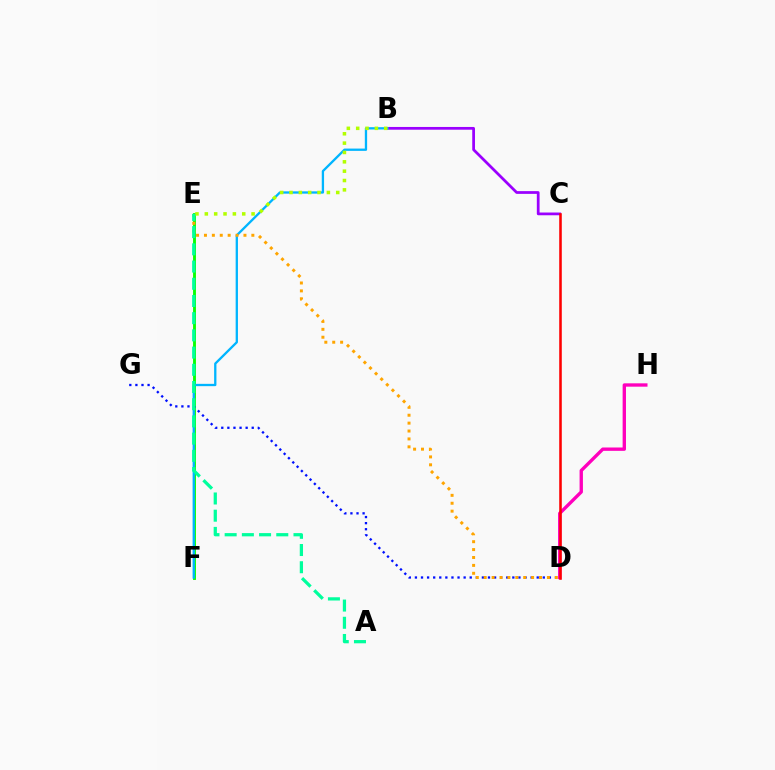{('E', 'F'): [{'color': '#08ff00', 'line_style': 'solid', 'thickness': 2.06}], ('D', 'G'): [{'color': '#0010ff', 'line_style': 'dotted', 'thickness': 1.65}], ('D', 'H'): [{'color': '#ff00bd', 'line_style': 'solid', 'thickness': 2.41}], ('B', 'C'): [{'color': '#9b00ff', 'line_style': 'solid', 'thickness': 1.98}], ('B', 'F'): [{'color': '#00b5ff', 'line_style': 'solid', 'thickness': 1.66}], ('C', 'D'): [{'color': '#ff0000', 'line_style': 'solid', 'thickness': 1.84}], ('D', 'E'): [{'color': '#ffa500', 'line_style': 'dotted', 'thickness': 2.15}], ('B', 'E'): [{'color': '#b3ff00', 'line_style': 'dotted', 'thickness': 2.54}], ('A', 'E'): [{'color': '#00ff9d', 'line_style': 'dashed', 'thickness': 2.34}]}